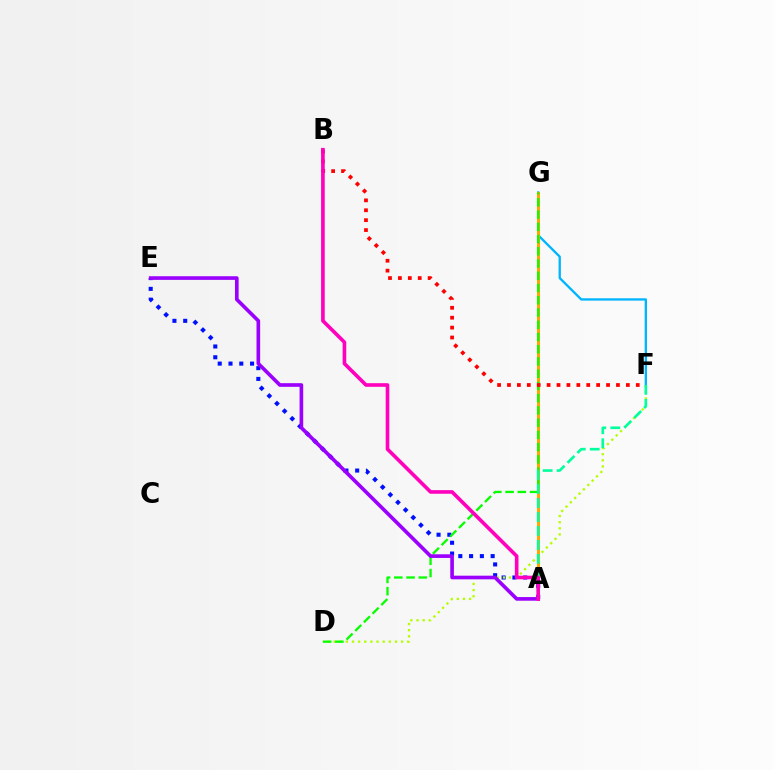{('F', 'G'): [{'color': '#00b5ff', 'line_style': 'solid', 'thickness': 1.67}], ('A', 'E'): [{'color': '#0010ff', 'line_style': 'dotted', 'thickness': 2.93}, {'color': '#9b00ff', 'line_style': 'solid', 'thickness': 2.62}], ('A', 'G'): [{'color': '#ffa500', 'line_style': 'solid', 'thickness': 2.17}], ('D', 'F'): [{'color': '#b3ff00', 'line_style': 'dotted', 'thickness': 1.67}], ('D', 'G'): [{'color': '#08ff00', 'line_style': 'dashed', 'thickness': 1.66}], ('B', 'F'): [{'color': '#ff0000', 'line_style': 'dotted', 'thickness': 2.69}], ('A', 'F'): [{'color': '#00ff9d', 'line_style': 'dashed', 'thickness': 1.9}], ('A', 'B'): [{'color': '#ff00bd', 'line_style': 'solid', 'thickness': 2.61}]}